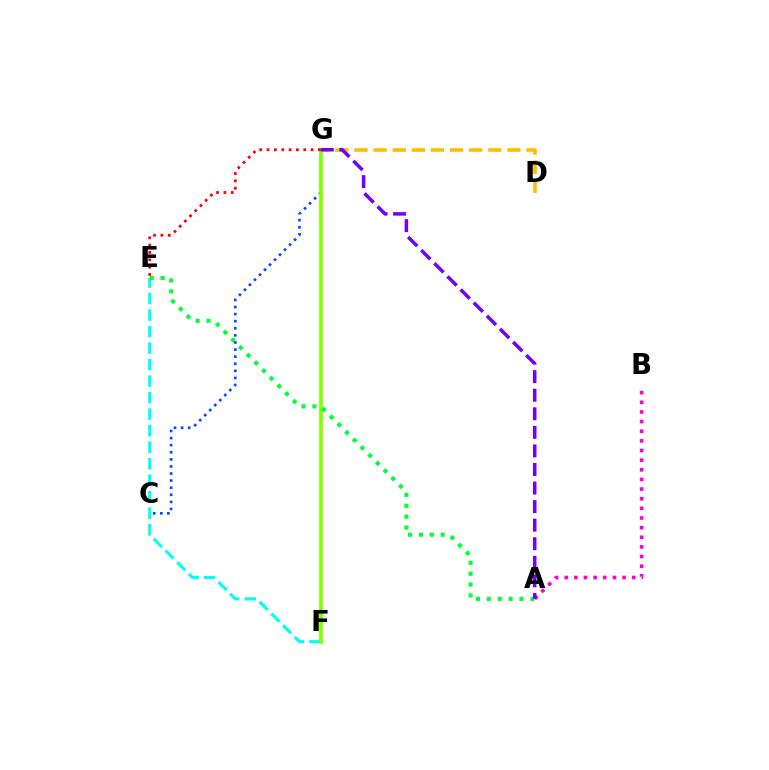{('D', 'G'): [{'color': '#ffbd00', 'line_style': 'dashed', 'thickness': 2.6}], ('C', 'G'): [{'color': '#004bff', 'line_style': 'dotted', 'thickness': 1.93}], ('E', 'F'): [{'color': '#00fff6', 'line_style': 'dashed', 'thickness': 2.24}], ('F', 'G'): [{'color': '#84ff00', 'line_style': 'solid', 'thickness': 2.69}], ('A', 'E'): [{'color': '#00ff39', 'line_style': 'dotted', 'thickness': 2.95}], ('A', 'B'): [{'color': '#ff00cf', 'line_style': 'dotted', 'thickness': 2.62}], ('E', 'G'): [{'color': '#ff0000', 'line_style': 'dotted', 'thickness': 1.99}], ('A', 'G'): [{'color': '#7200ff', 'line_style': 'dashed', 'thickness': 2.52}]}